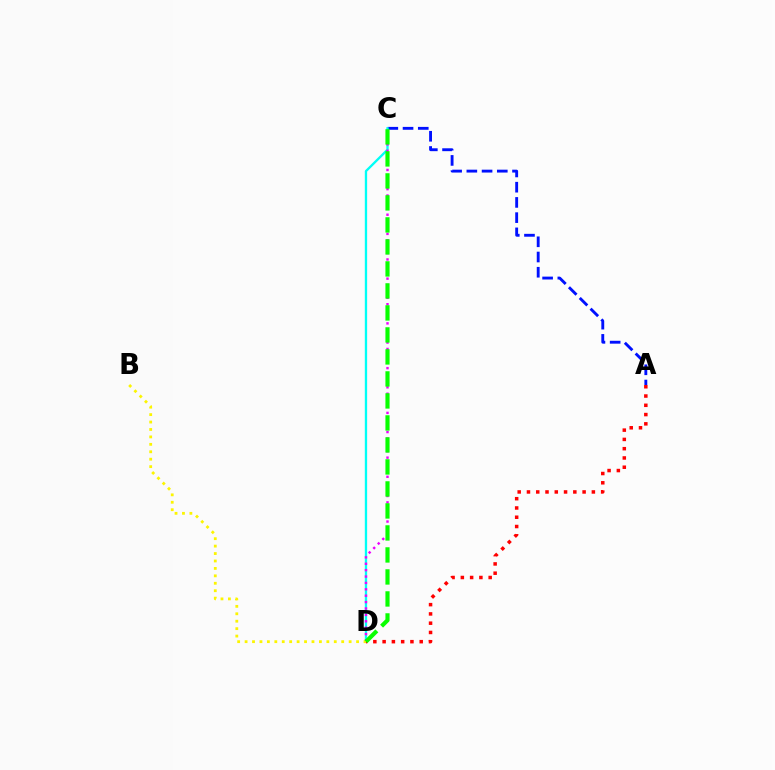{('A', 'C'): [{'color': '#0010ff', 'line_style': 'dashed', 'thickness': 2.07}], ('C', 'D'): [{'color': '#00fff6', 'line_style': 'solid', 'thickness': 1.67}, {'color': '#ee00ff', 'line_style': 'dotted', 'thickness': 1.74}, {'color': '#08ff00', 'line_style': 'dashed', 'thickness': 2.99}], ('B', 'D'): [{'color': '#fcf500', 'line_style': 'dotted', 'thickness': 2.02}], ('A', 'D'): [{'color': '#ff0000', 'line_style': 'dotted', 'thickness': 2.52}]}